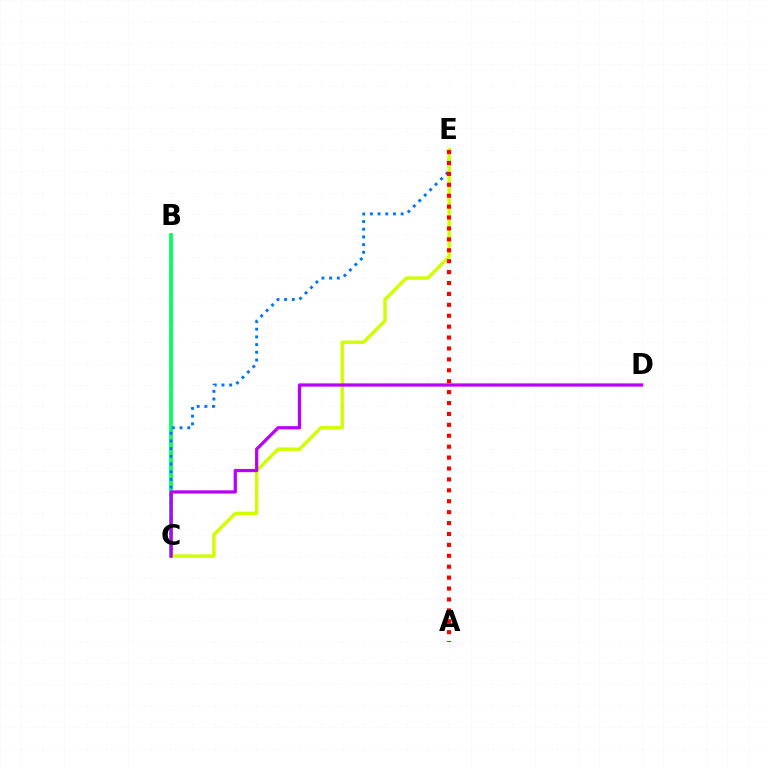{('B', 'C'): [{'color': '#00ff5c', 'line_style': 'solid', 'thickness': 2.68}], ('C', 'E'): [{'color': '#0074ff', 'line_style': 'dotted', 'thickness': 2.09}, {'color': '#d1ff00', 'line_style': 'solid', 'thickness': 2.47}], ('C', 'D'): [{'color': '#b900ff', 'line_style': 'solid', 'thickness': 2.33}], ('A', 'E'): [{'color': '#ff0000', 'line_style': 'dotted', 'thickness': 2.96}]}